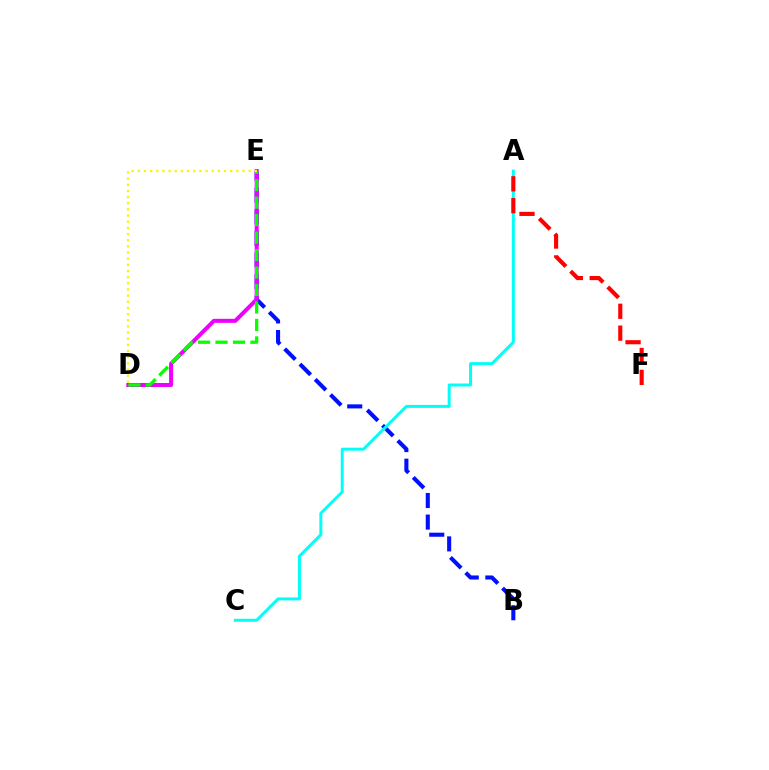{('B', 'E'): [{'color': '#0010ff', 'line_style': 'dashed', 'thickness': 2.93}], ('D', 'E'): [{'color': '#ee00ff', 'line_style': 'solid', 'thickness': 2.9}, {'color': '#08ff00', 'line_style': 'dashed', 'thickness': 2.37}, {'color': '#fcf500', 'line_style': 'dotted', 'thickness': 1.67}], ('A', 'C'): [{'color': '#00fff6', 'line_style': 'solid', 'thickness': 2.14}], ('A', 'F'): [{'color': '#ff0000', 'line_style': 'dashed', 'thickness': 2.97}]}